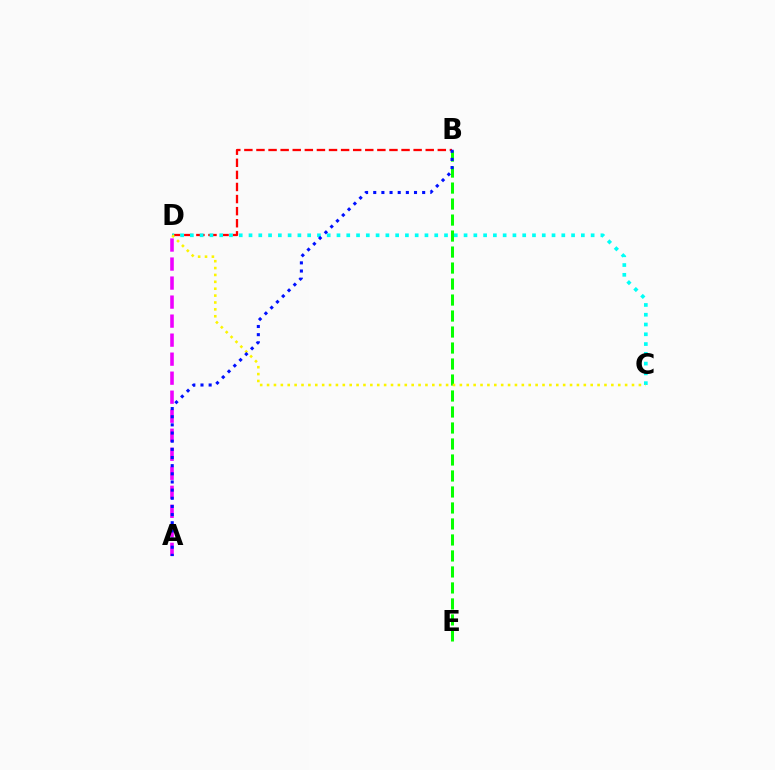{('B', 'D'): [{'color': '#ff0000', 'line_style': 'dashed', 'thickness': 1.64}], ('B', 'E'): [{'color': '#08ff00', 'line_style': 'dashed', 'thickness': 2.17}], ('A', 'D'): [{'color': '#ee00ff', 'line_style': 'dashed', 'thickness': 2.58}], ('C', 'D'): [{'color': '#00fff6', 'line_style': 'dotted', 'thickness': 2.66}, {'color': '#fcf500', 'line_style': 'dotted', 'thickness': 1.87}], ('A', 'B'): [{'color': '#0010ff', 'line_style': 'dotted', 'thickness': 2.22}]}